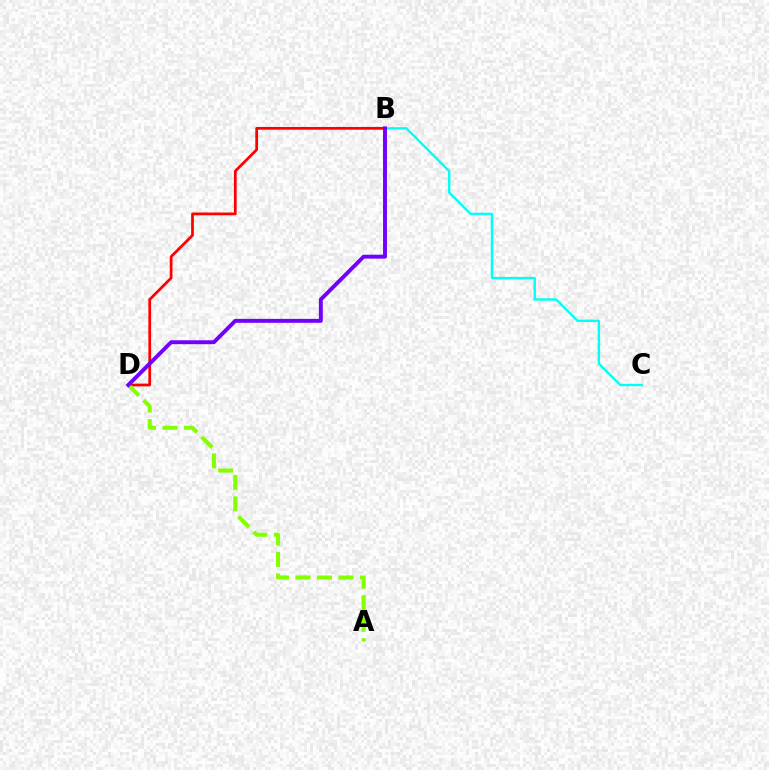{('B', 'D'): [{'color': '#ff0000', 'line_style': 'solid', 'thickness': 1.98}, {'color': '#7200ff', 'line_style': 'solid', 'thickness': 2.82}], ('A', 'D'): [{'color': '#84ff00', 'line_style': 'dashed', 'thickness': 2.92}], ('B', 'C'): [{'color': '#00fff6', 'line_style': 'solid', 'thickness': 1.72}]}